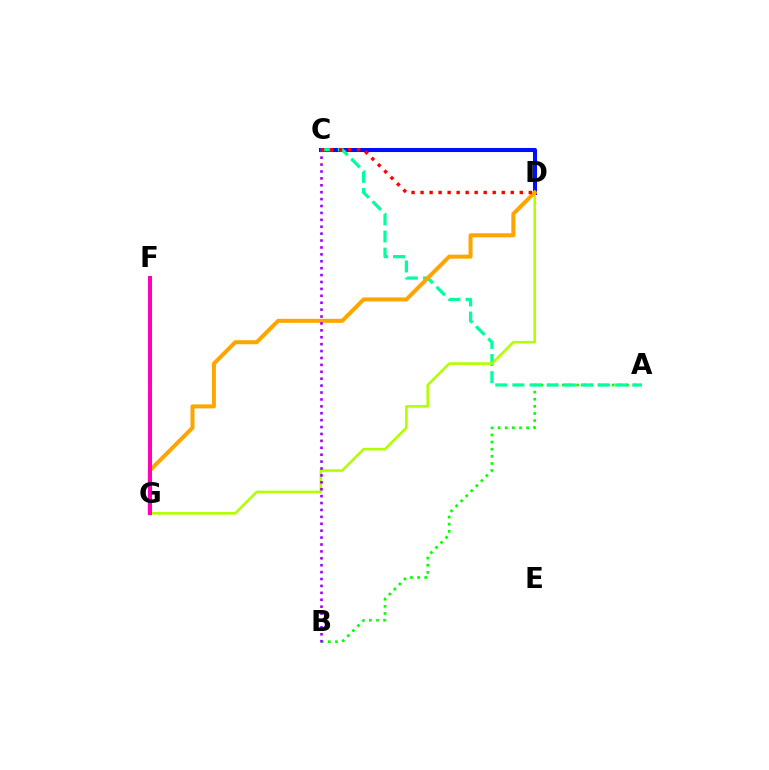{('C', 'D'): [{'color': '#0010ff', 'line_style': 'solid', 'thickness': 2.92}, {'color': '#ff0000', 'line_style': 'dotted', 'thickness': 2.45}], ('F', 'G'): [{'color': '#00b5ff', 'line_style': 'dashed', 'thickness': 2.94}, {'color': '#ff00bd', 'line_style': 'solid', 'thickness': 2.88}], ('A', 'B'): [{'color': '#08ff00', 'line_style': 'dotted', 'thickness': 1.94}], ('A', 'C'): [{'color': '#00ff9d', 'line_style': 'dashed', 'thickness': 2.33}], ('D', 'G'): [{'color': '#b3ff00', 'line_style': 'solid', 'thickness': 1.89}, {'color': '#ffa500', 'line_style': 'solid', 'thickness': 2.9}], ('B', 'C'): [{'color': '#9b00ff', 'line_style': 'dotted', 'thickness': 1.88}]}